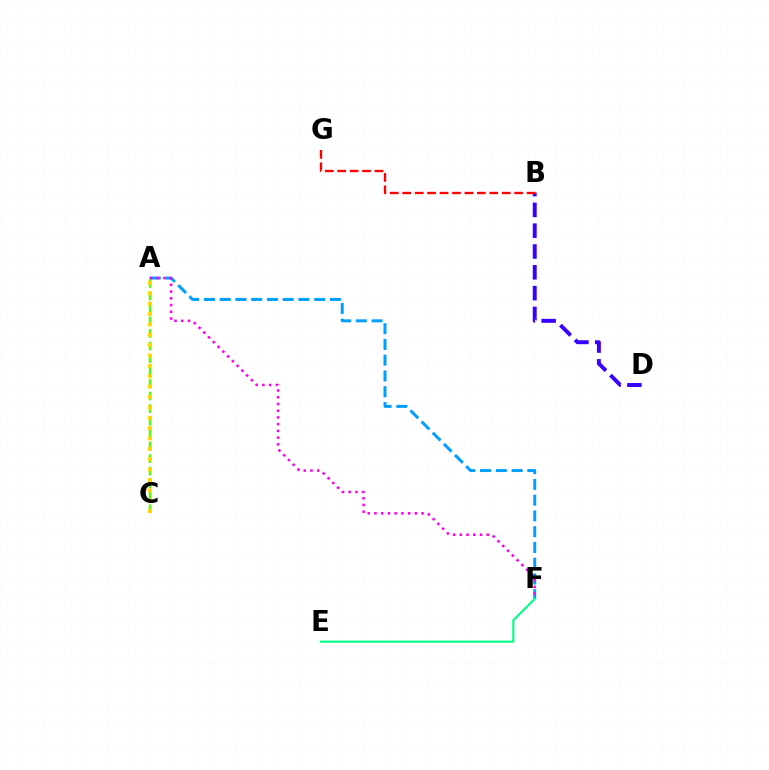{('A', 'F'): [{'color': '#009eff', 'line_style': 'dashed', 'thickness': 2.14}, {'color': '#ff00ed', 'line_style': 'dotted', 'thickness': 1.83}], ('B', 'D'): [{'color': '#3700ff', 'line_style': 'dashed', 'thickness': 2.83}], ('A', 'C'): [{'color': '#4fff00', 'line_style': 'dashed', 'thickness': 1.7}, {'color': '#ffd500', 'line_style': 'dotted', 'thickness': 2.82}], ('B', 'G'): [{'color': '#ff0000', 'line_style': 'dashed', 'thickness': 1.69}], ('E', 'F'): [{'color': '#00ff86', 'line_style': 'solid', 'thickness': 1.51}]}